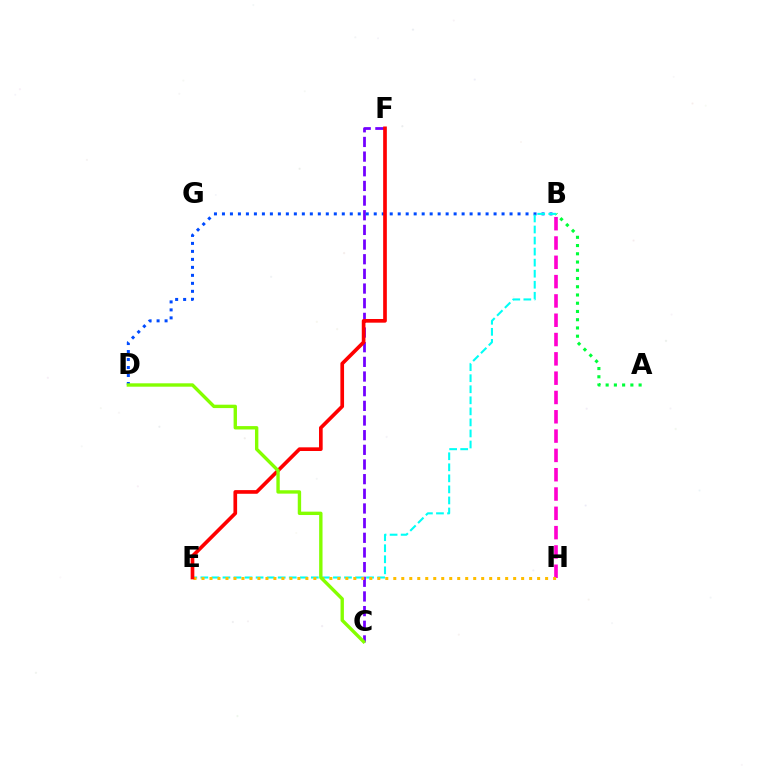{('A', 'B'): [{'color': '#00ff39', 'line_style': 'dotted', 'thickness': 2.24}], ('C', 'F'): [{'color': '#7200ff', 'line_style': 'dashed', 'thickness': 1.99}], ('B', 'D'): [{'color': '#004bff', 'line_style': 'dotted', 'thickness': 2.17}], ('B', 'H'): [{'color': '#ff00cf', 'line_style': 'dashed', 'thickness': 2.62}], ('B', 'E'): [{'color': '#00fff6', 'line_style': 'dashed', 'thickness': 1.5}], ('E', 'H'): [{'color': '#ffbd00', 'line_style': 'dotted', 'thickness': 2.17}], ('E', 'F'): [{'color': '#ff0000', 'line_style': 'solid', 'thickness': 2.64}], ('C', 'D'): [{'color': '#84ff00', 'line_style': 'solid', 'thickness': 2.43}]}